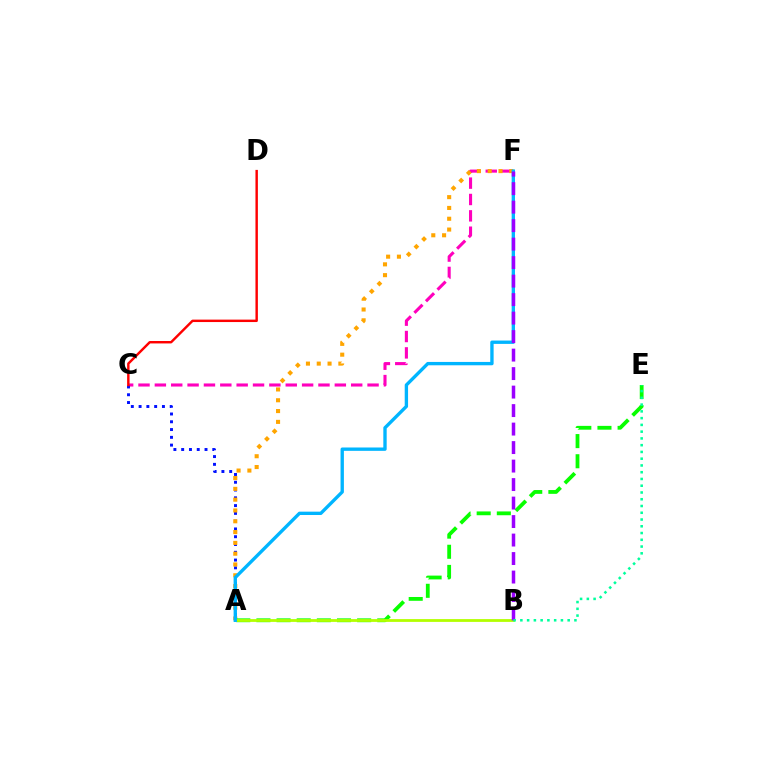{('C', 'F'): [{'color': '#ff00bd', 'line_style': 'dashed', 'thickness': 2.22}], ('A', 'C'): [{'color': '#0010ff', 'line_style': 'dotted', 'thickness': 2.11}], ('C', 'D'): [{'color': '#ff0000', 'line_style': 'solid', 'thickness': 1.75}], ('A', 'F'): [{'color': '#ffa500', 'line_style': 'dotted', 'thickness': 2.94}, {'color': '#00b5ff', 'line_style': 'solid', 'thickness': 2.41}], ('A', 'E'): [{'color': '#08ff00', 'line_style': 'dashed', 'thickness': 2.74}], ('A', 'B'): [{'color': '#b3ff00', 'line_style': 'solid', 'thickness': 2.01}], ('B', 'F'): [{'color': '#9b00ff', 'line_style': 'dashed', 'thickness': 2.51}], ('B', 'E'): [{'color': '#00ff9d', 'line_style': 'dotted', 'thickness': 1.84}]}